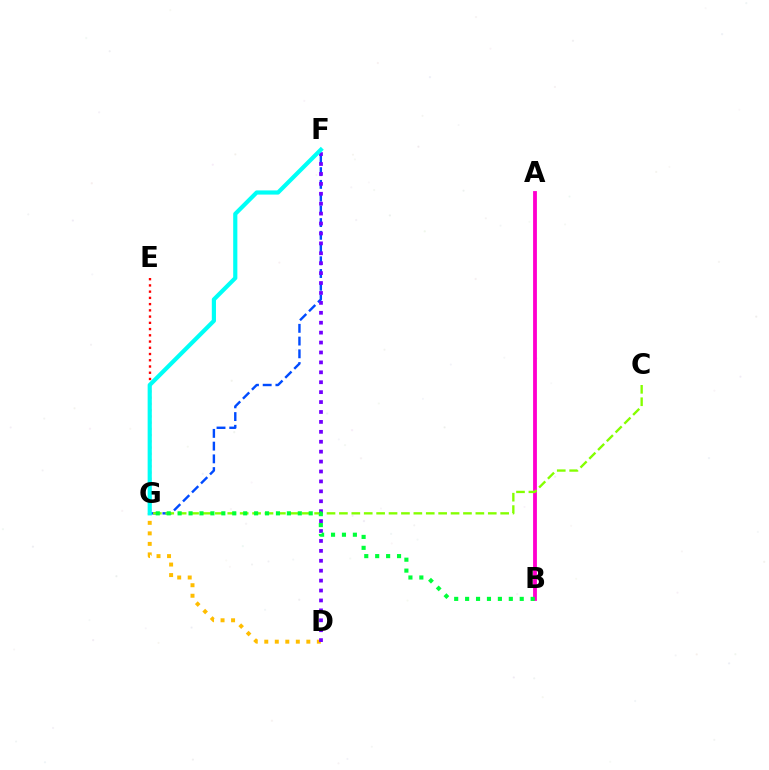{('D', 'G'): [{'color': '#ffbd00', 'line_style': 'dotted', 'thickness': 2.86}], ('A', 'B'): [{'color': '#ff00cf', 'line_style': 'solid', 'thickness': 2.75}], ('F', 'G'): [{'color': '#004bff', 'line_style': 'dashed', 'thickness': 1.73}, {'color': '#00fff6', 'line_style': 'solid', 'thickness': 3.0}], ('C', 'G'): [{'color': '#84ff00', 'line_style': 'dashed', 'thickness': 1.69}], ('D', 'F'): [{'color': '#7200ff', 'line_style': 'dotted', 'thickness': 2.7}], ('E', 'G'): [{'color': '#ff0000', 'line_style': 'dotted', 'thickness': 1.69}], ('B', 'G'): [{'color': '#00ff39', 'line_style': 'dotted', 'thickness': 2.97}]}